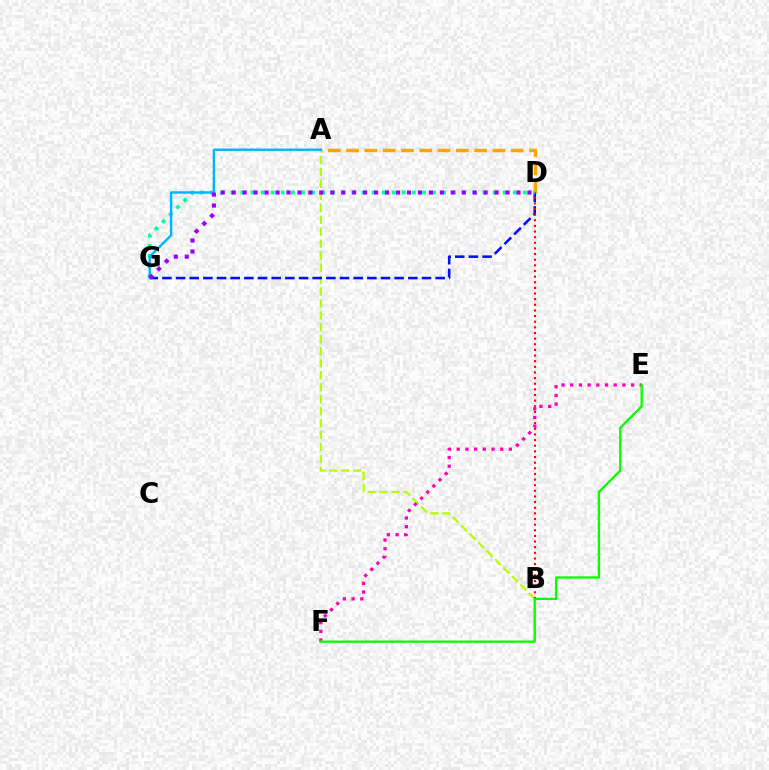{('A', 'D'): [{'color': '#ffa500', 'line_style': 'dashed', 'thickness': 2.49}], ('A', 'B'): [{'color': '#b3ff00', 'line_style': 'dashed', 'thickness': 1.62}], ('D', 'G'): [{'color': '#0010ff', 'line_style': 'dashed', 'thickness': 1.86}, {'color': '#00ff9d', 'line_style': 'dotted', 'thickness': 2.74}, {'color': '#9b00ff', 'line_style': 'dotted', 'thickness': 2.98}], ('A', 'G'): [{'color': '#00b5ff', 'line_style': 'solid', 'thickness': 1.74}], ('B', 'D'): [{'color': '#ff0000', 'line_style': 'dotted', 'thickness': 1.53}], ('E', 'F'): [{'color': '#ff00bd', 'line_style': 'dotted', 'thickness': 2.36}, {'color': '#08ff00', 'line_style': 'solid', 'thickness': 1.69}]}